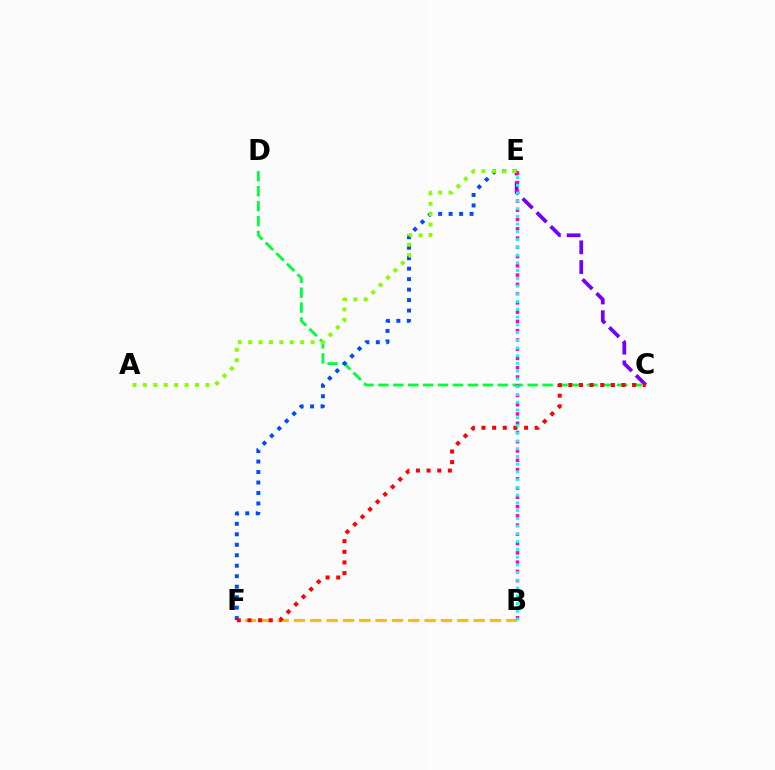{('C', 'E'): [{'color': '#7200ff', 'line_style': 'dashed', 'thickness': 2.68}], ('C', 'D'): [{'color': '#00ff39', 'line_style': 'dashed', 'thickness': 2.03}], ('B', 'F'): [{'color': '#ffbd00', 'line_style': 'dashed', 'thickness': 2.22}], ('E', 'F'): [{'color': '#004bff', 'line_style': 'dotted', 'thickness': 2.85}], ('C', 'F'): [{'color': '#ff0000', 'line_style': 'dotted', 'thickness': 2.89}], ('B', 'E'): [{'color': '#ff00cf', 'line_style': 'dotted', 'thickness': 2.52}, {'color': '#00fff6', 'line_style': 'dotted', 'thickness': 2.1}], ('A', 'E'): [{'color': '#84ff00', 'line_style': 'dotted', 'thickness': 2.83}]}